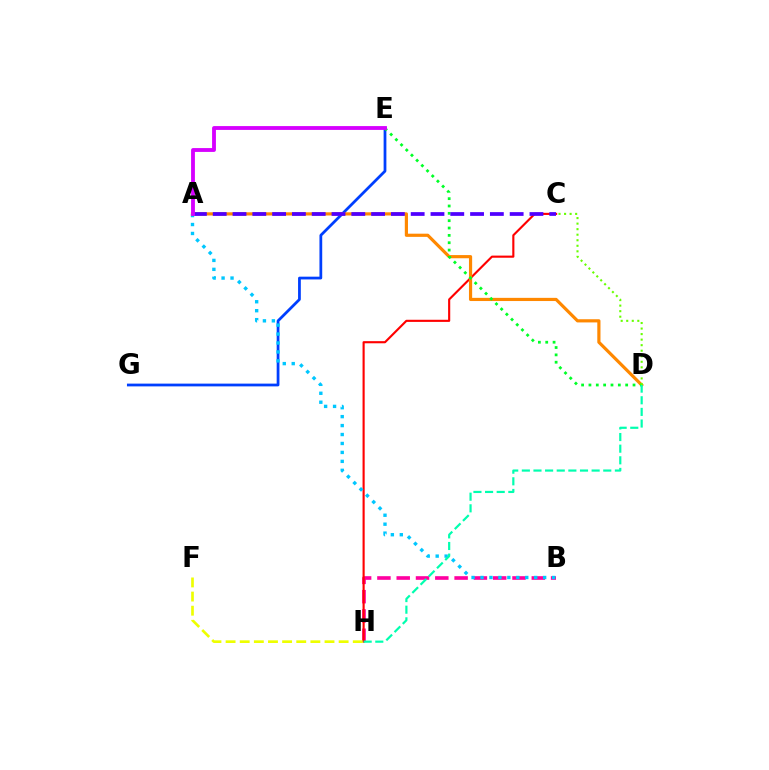{('B', 'H'): [{'color': '#ff00a0', 'line_style': 'dashed', 'thickness': 2.62}], ('E', 'G'): [{'color': '#003fff', 'line_style': 'solid', 'thickness': 1.99}], ('C', 'H'): [{'color': '#ff0000', 'line_style': 'solid', 'thickness': 1.53}], ('A', 'B'): [{'color': '#00c7ff', 'line_style': 'dotted', 'thickness': 2.43}], ('A', 'D'): [{'color': '#ff8800', 'line_style': 'solid', 'thickness': 2.29}], ('F', 'H'): [{'color': '#eeff00', 'line_style': 'dashed', 'thickness': 1.92}], ('D', 'E'): [{'color': '#00ff27', 'line_style': 'dotted', 'thickness': 2.0}], ('A', 'C'): [{'color': '#4f00ff', 'line_style': 'dashed', 'thickness': 2.69}], ('D', 'H'): [{'color': '#00ffaf', 'line_style': 'dashed', 'thickness': 1.58}], ('C', 'D'): [{'color': '#66ff00', 'line_style': 'dotted', 'thickness': 1.51}], ('A', 'E'): [{'color': '#d600ff', 'line_style': 'solid', 'thickness': 2.76}]}